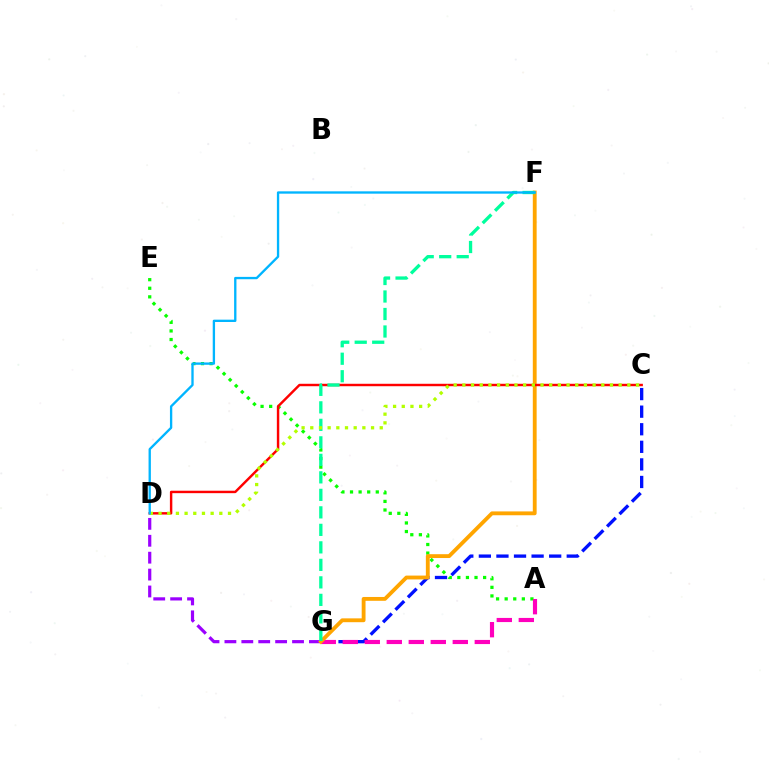{('A', 'E'): [{'color': '#08ff00', 'line_style': 'dotted', 'thickness': 2.33}], ('C', 'G'): [{'color': '#0010ff', 'line_style': 'dashed', 'thickness': 2.39}], ('A', 'G'): [{'color': '#ff00bd', 'line_style': 'dashed', 'thickness': 2.99}], ('D', 'G'): [{'color': '#9b00ff', 'line_style': 'dashed', 'thickness': 2.3}], ('F', 'G'): [{'color': '#ffa500', 'line_style': 'solid', 'thickness': 2.76}, {'color': '#00ff9d', 'line_style': 'dashed', 'thickness': 2.38}], ('C', 'D'): [{'color': '#ff0000', 'line_style': 'solid', 'thickness': 1.75}, {'color': '#b3ff00', 'line_style': 'dotted', 'thickness': 2.36}], ('D', 'F'): [{'color': '#00b5ff', 'line_style': 'solid', 'thickness': 1.68}]}